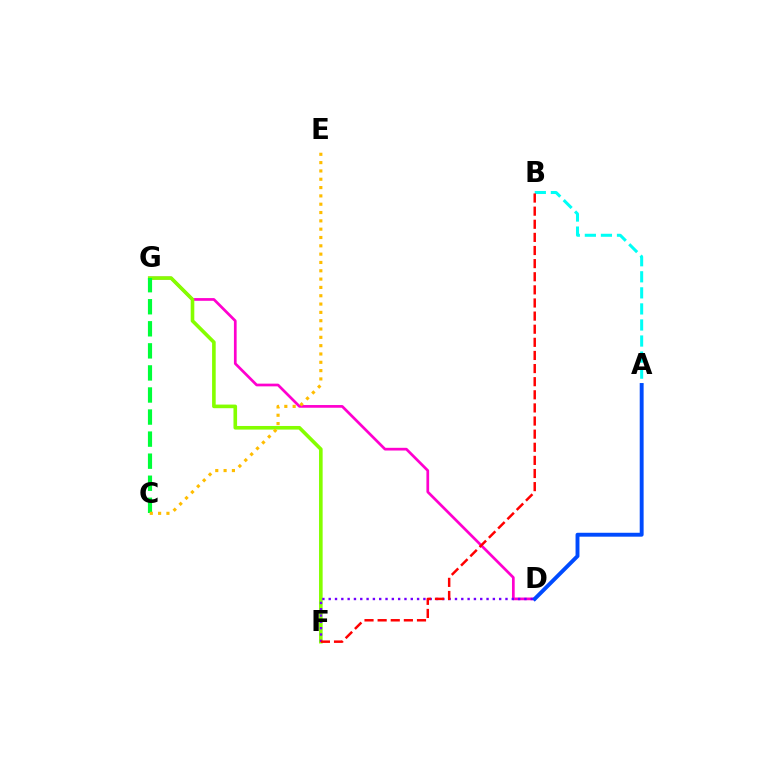{('D', 'G'): [{'color': '#ff00cf', 'line_style': 'solid', 'thickness': 1.95}], ('A', 'B'): [{'color': '#00fff6', 'line_style': 'dashed', 'thickness': 2.18}], ('A', 'D'): [{'color': '#004bff', 'line_style': 'solid', 'thickness': 2.81}], ('F', 'G'): [{'color': '#84ff00', 'line_style': 'solid', 'thickness': 2.6}], ('C', 'G'): [{'color': '#00ff39', 'line_style': 'dashed', 'thickness': 3.0}], ('D', 'F'): [{'color': '#7200ff', 'line_style': 'dotted', 'thickness': 1.72}], ('C', 'E'): [{'color': '#ffbd00', 'line_style': 'dotted', 'thickness': 2.26}], ('B', 'F'): [{'color': '#ff0000', 'line_style': 'dashed', 'thickness': 1.78}]}